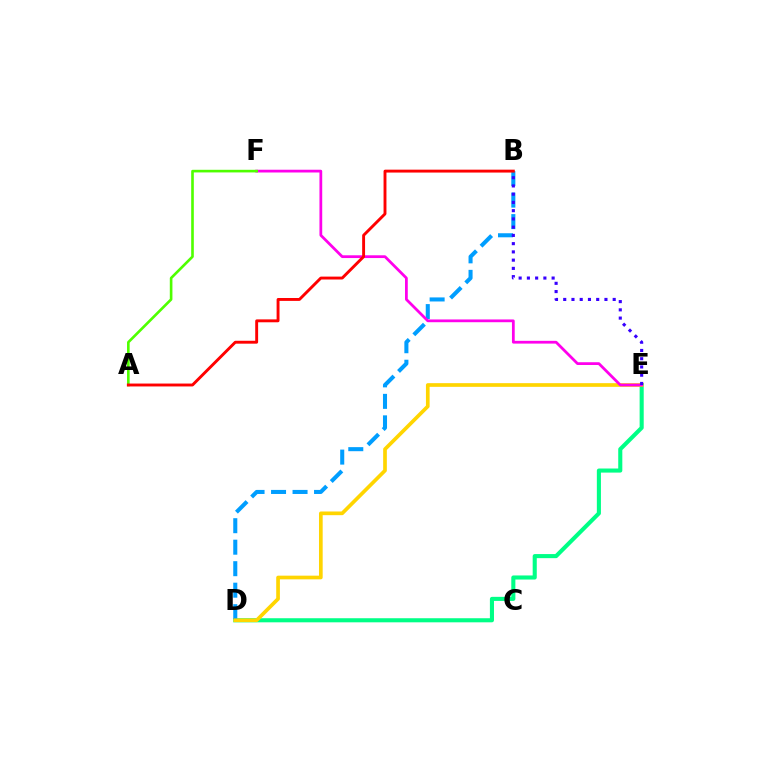{('D', 'E'): [{'color': '#00ff86', 'line_style': 'solid', 'thickness': 2.94}, {'color': '#ffd500', 'line_style': 'solid', 'thickness': 2.65}], ('B', 'D'): [{'color': '#009eff', 'line_style': 'dashed', 'thickness': 2.92}], ('E', 'F'): [{'color': '#ff00ed', 'line_style': 'solid', 'thickness': 1.99}], ('A', 'F'): [{'color': '#4fff00', 'line_style': 'solid', 'thickness': 1.89}], ('B', 'E'): [{'color': '#3700ff', 'line_style': 'dotted', 'thickness': 2.24}], ('A', 'B'): [{'color': '#ff0000', 'line_style': 'solid', 'thickness': 2.09}]}